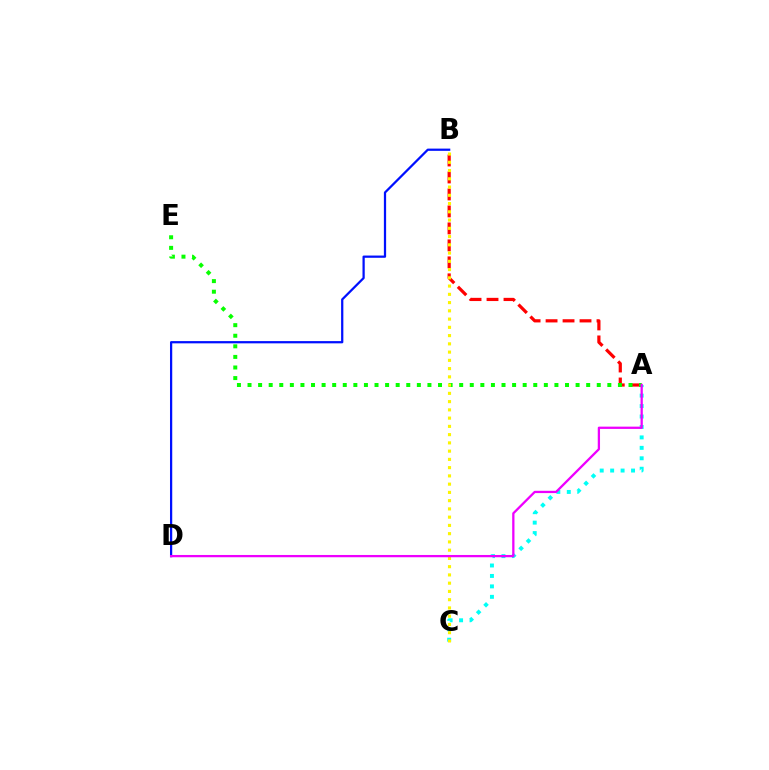{('A', 'B'): [{'color': '#ff0000', 'line_style': 'dashed', 'thickness': 2.31}], ('A', 'C'): [{'color': '#00fff6', 'line_style': 'dotted', 'thickness': 2.84}], ('A', 'E'): [{'color': '#08ff00', 'line_style': 'dotted', 'thickness': 2.88}], ('B', 'C'): [{'color': '#fcf500', 'line_style': 'dotted', 'thickness': 2.24}], ('B', 'D'): [{'color': '#0010ff', 'line_style': 'solid', 'thickness': 1.61}], ('A', 'D'): [{'color': '#ee00ff', 'line_style': 'solid', 'thickness': 1.64}]}